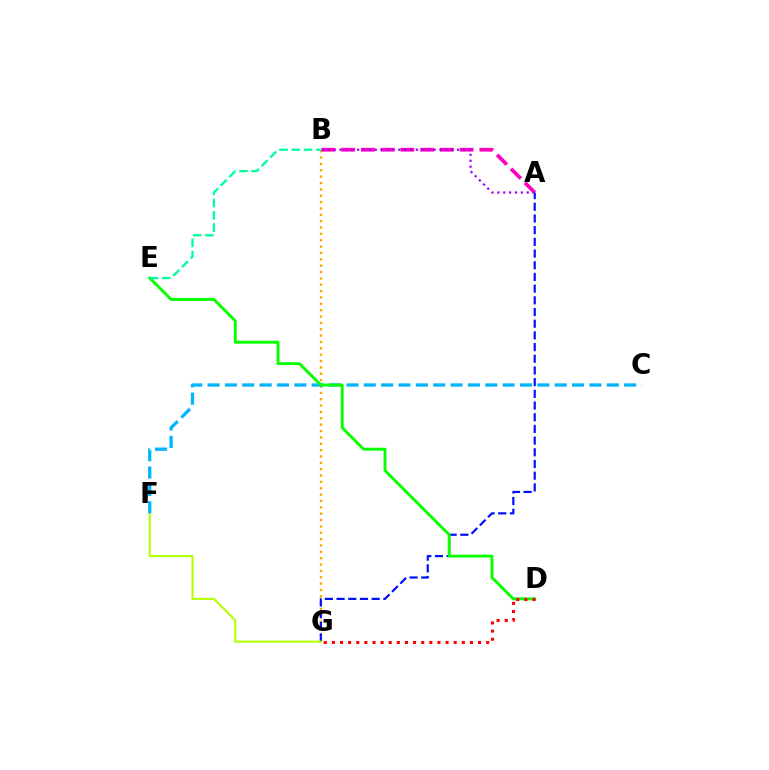{('B', 'G'): [{'color': '#ffa500', 'line_style': 'dotted', 'thickness': 1.73}], ('A', 'G'): [{'color': '#0010ff', 'line_style': 'dashed', 'thickness': 1.59}], ('A', 'B'): [{'color': '#ff00bd', 'line_style': 'dashed', 'thickness': 2.68}, {'color': '#9b00ff', 'line_style': 'dotted', 'thickness': 1.6}], ('F', 'G'): [{'color': '#b3ff00', 'line_style': 'solid', 'thickness': 1.51}], ('C', 'F'): [{'color': '#00b5ff', 'line_style': 'dashed', 'thickness': 2.36}], ('D', 'E'): [{'color': '#08ff00', 'line_style': 'solid', 'thickness': 2.09}], ('B', 'E'): [{'color': '#00ff9d', 'line_style': 'dashed', 'thickness': 1.66}], ('D', 'G'): [{'color': '#ff0000', 'line_style': 'dotted', 'thickness': 2.21}]}